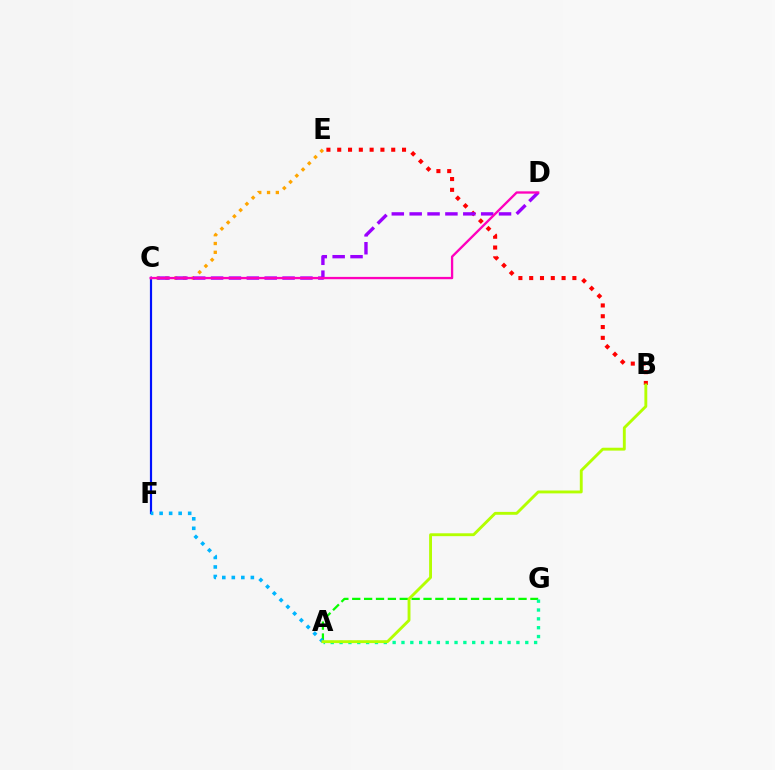{('A', 'G'): [{'color': '#08ff00', 'line_style': 'dashed', 'thickness': 1.61}, {'color': '#00ff9d', 'line_style': 'dotted', 'thickness': 2.4}], ('C', 'F'): [{'color': '#0010ff', 'line_style': 'solid', 'thickness': 1.58}], ('B', 'E'): [{'color': '#ff0000', 'line_style': 'dotted', 'thickness': 2.93}], ('A', 'F'): [{'color': '#00b5ff', 'line_style': 'dotted', 'thickness': 2.59}], ('C', 'E'): [{'color': '#ffa500', 'line_style': 'dotted', 'thickness': 2.39}], ('C', 'D'): [{'color': '#9b00ff', 'line_style': 'dashed', 'thickness': 2.43}, {'color': '#ff00bd', 'line_style': 'solid', 'thickness': 1.67}], ('A', 'B'): [{'color': '#b3ff00', 'line_style': 'solid', 'thickness': 2.07}]}